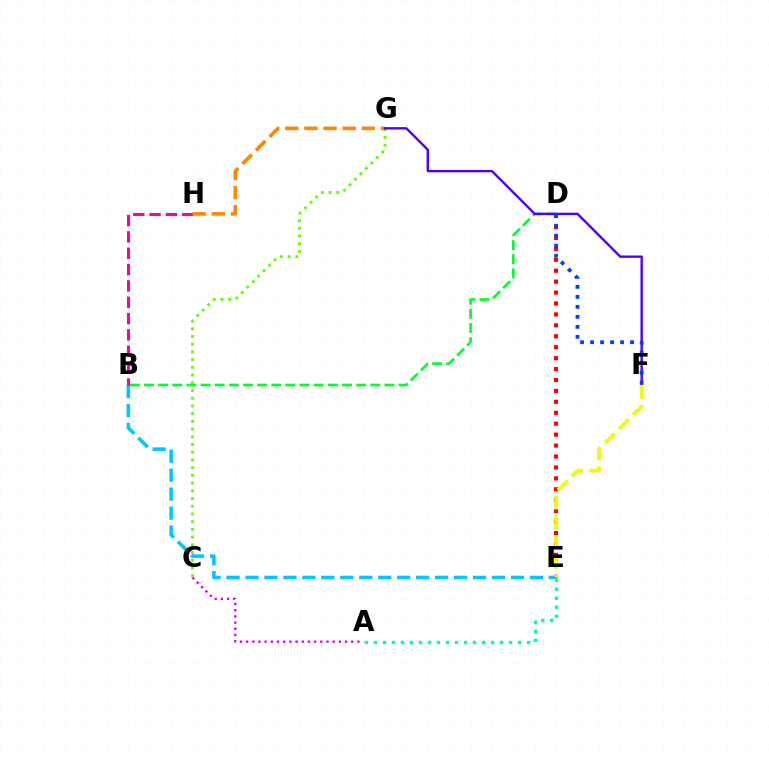{('B', 'E'): [{'color': '#00c7ff', 'line_style': 'dashed', 'thickness': 2.58}], ('A', 'C'): [{'color': '#d600ff', 'line_style': 'dotted', 'thickness': 1.68}], ('B', 'D'): [{'color': '#00ff27', 'line_style': 'dashed', 'thickness': 1.92}], ('C', 'G'): [{'color': '#66ff00', 'line_style': 'dotted', 'thickness': 2.1}], ('B', 'H'): [{'color': '#ff00a0', 'line_style': 'dashed', 'thickness': 2.22}], ('G', 'H'): [{'color': '#ff8800', 'line_style': 'dashed', 'thickness': 2.6}], ('D', 'E'): [{'color': '#ff0000', 'line_style': 'dotted', 'thickness': 2.97}], ('A', 'E'): [{'color': '#00ffaf', 'line_style': 'dotted', 'thickness': 2.45}], ('F', 'G'): [{'color': '#4f00ff', 'line_style': 'solid', 'thickness': 1.72}], ('D', 'F'): [{'color': '#003fff', 'line_style': 'dotted', 'thickness': 2.71}], ('E', 'F'): [{'color': '#eeff00', 'line_style': 'dashed', 'thickness': 2.69}]}